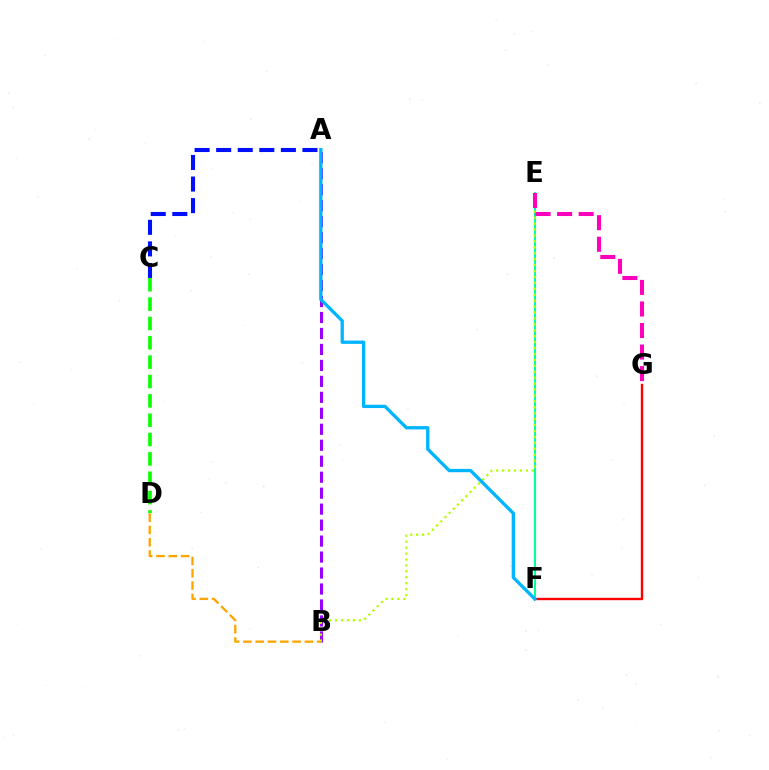{('E', 'F'): [{'color': '#00ff9d', 'line_style': 'solid', 'thickness': 1.5}], ('C', 'D'): [{'color': '#08ff00', 'line_style': 'dashed', 'thickness': 2.63}], ('F', 'G'): [{'color': '#ff0000', 'line_style': 'solid', 'thickness': 1.71}], ('A', 'B'): [{'color': '#9b00ff', 'line_style': 'dashed', 'thickness': 2.17}], ('B', 'D'): [{'color': '#ffa500', 'line_style': 'dashed', 'thickness': 1.67}], ('B', 'E'): [{'color': '#b3ff00', 'line_style': 'dotted', 'thickness': 1.61}], ('A', 'C'): [{'color': '#0010ff', 'line_style': 'dashed', 'thickness': 2.93}], ('E', 'G'): [{'color': '#ff00bd', 'line_style': 'dashed', 'thickness': 2.93}], ('A', 'F'): [{'color': '#00b5ff', 'line_style': 'solid', 'thickness': 2.39}]}